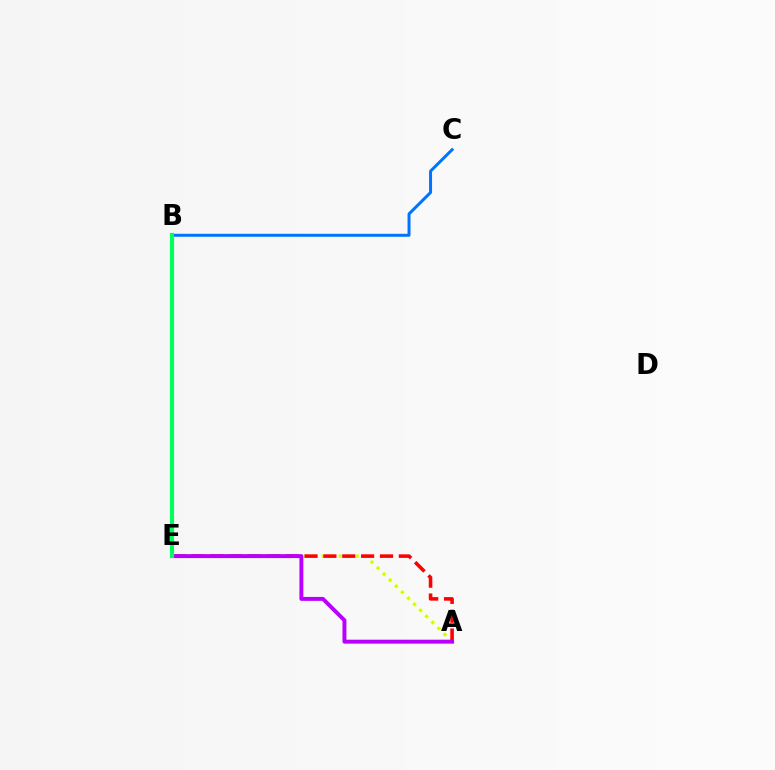{('A', 'E'): [{'color': '#d1ff00', 'line_style': 'dotted', 'thickness': 2.33}, {'color': '#ff0000', 'line_style': 'dashed', 'thickness': 2.56}, {'color': '#b900ff', 'line_style': 'solid', 'thickness': 2.84}], ('B', 'C'): [{'color': '#0074ff', 'line_style': 'solid', 'thickness': 2.15}], ('B', 'E'): [{'color': '#00ff5c', 'line_style': 'solid', 'thickness': 2.98}]}